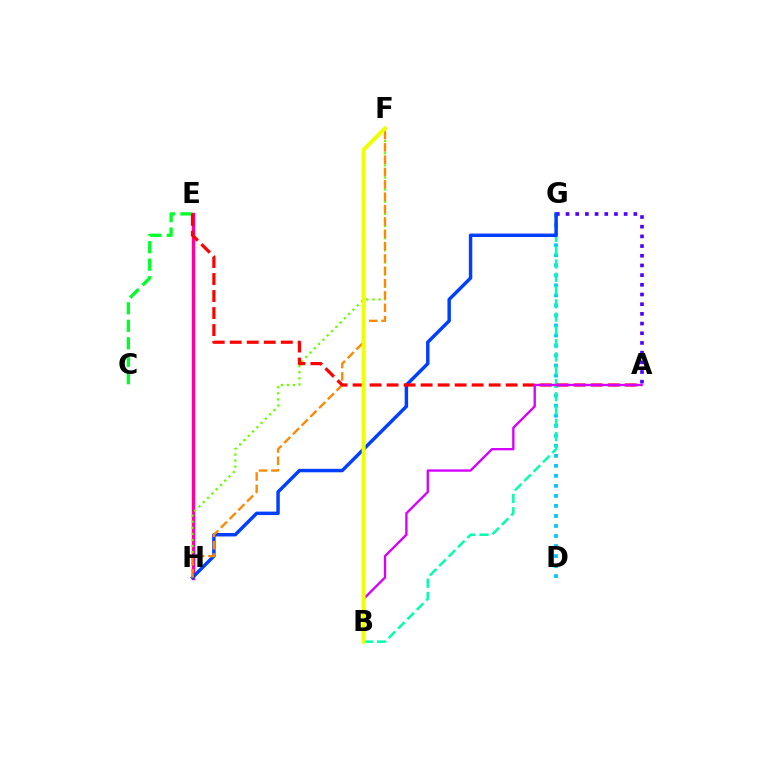{('D', 'G'): [{'color': '#00c7ff', 'line_style': 'dotted', 'thickness': 2.72}], ('C', 'E'): [{'color': '#00ff27', 'line_style': 'dashed', 'thickness': 2.38}], ('A', 'G'): [{'color': '#4f00ff', 'line_style': 'dotted', 'thickness': 2.63}], ('B', 'G'): [{'color': '#00ffaf', 'line_style': 'dashed', 'thickness': 1.8}], ('E', 'H'): [{'color': '#ff00a0', 'line_style': 'solid', 'thickness': 2.45}], ('G', 'H'): [{'color': '#003fff', 'line_style': 'solid', 'thickness': 2.48}], ('F', 'H'): [{'color': '#66ff00', 'line_style': 'dotted', 'thickness': 1.65}, {'color': '#ff8800', 'line_style': 'dashed', 'thickness': 1.68}], ('A', 'E'): [{'color': '#ff0000', 'line_style': 'dashed', 'thickness': 2.31}], ('A', 'B'): [{'color': '#d600ff', 'line_style': 'solid', 'thickness': 1.69}], ('B', 'F'): [{'color': '#eeff00', 'line_style': 'solid', 'thickness': 2.85}]}